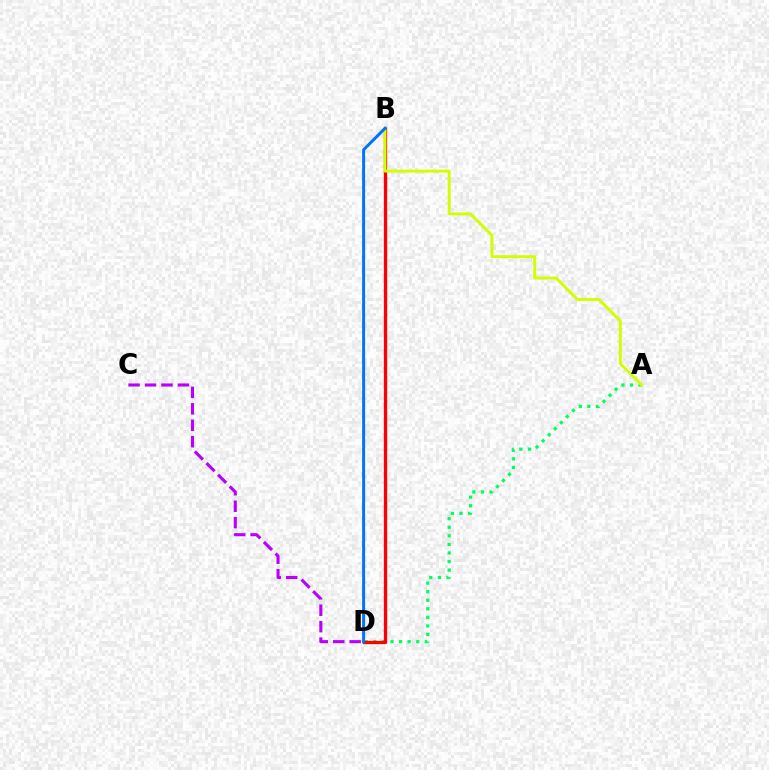{('A', 'D'): [{'color': '#00ff5c', 'line_style': 'dotted', 'thickness': 2.33}], ('C', 'D'): [{'color': '#b900ff', 'line_style': 'dashed', 'thickness': 2.23}], ('B', 'D'): [{'color': '#ff0000', 'line_style': 'solid', 'thickness': 2.36}, {'color': '#0074ff', 'line_style': 'solid', 'thickness': 2.15}], ('A', 'B'): [{'color': '#d1ff00', 'line_style': 'solid', 'thickness': 2.11}]}